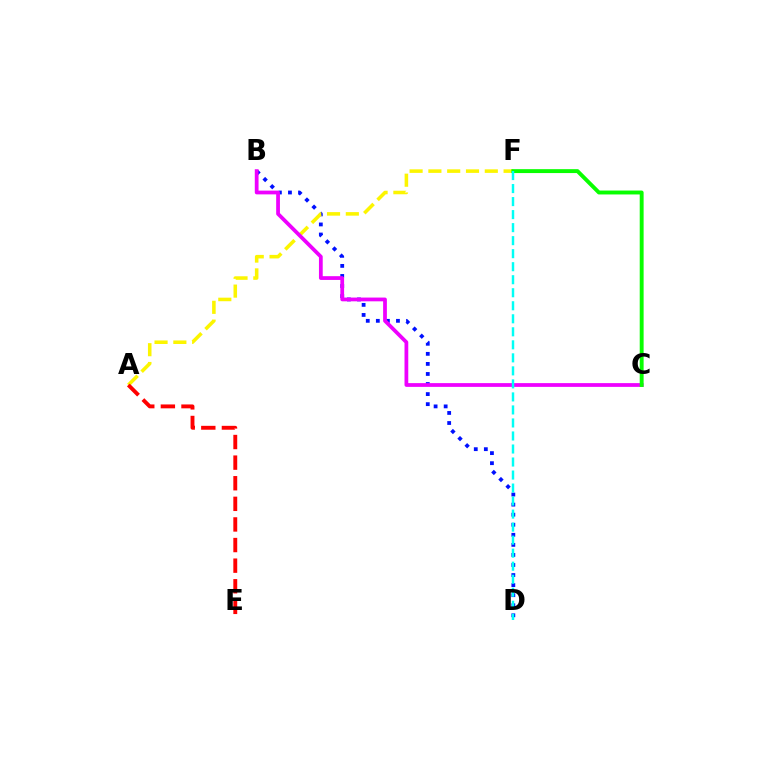{('B', 'D'): [{'color': '#0010ff', 'line_style': 'dotted', 'thickness': 2.73}], ('A', 'F'): [{'color': '#fcf500', 'line_style': 'dashed', 'thickness': 2.55}], ('B', 'C'): [{'color': '#ee00ff', 'line_style': 'solid', 'thickness': 2.71}], ('C', 'F'): [{'color': '#08ff00', 'line_style': 'solid', 'thickness': 2.81}], ('A', 'E'): [{'color': '#ff0000', 'line_style': 'dashed', 'thickness': 2.8}], ('D', 'F'): [{'color': '#00fff6', 'line_style': 'dashed', 'thickness': 1.77}]}